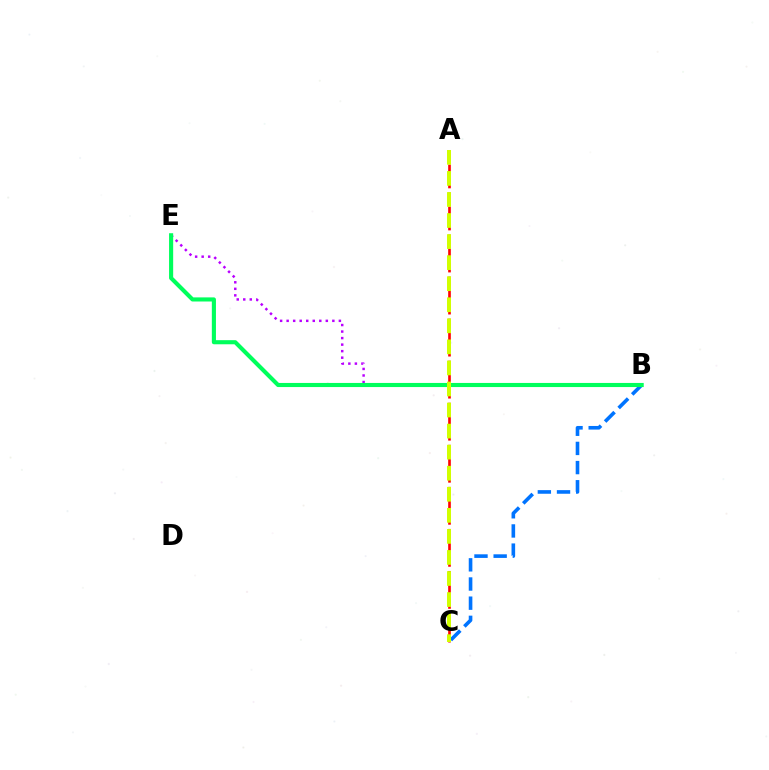{('B', 'E'): [{'color': '#b900ff', 'line_style': 'dotted', 'thickness': 1.77}, {'color': '#00ff5c', 'line_style': 'solid', 'thickness': 2.96}], ('B', 'C'): [{'color': '#0074ff', 'line_style': 'dashed', 'thickness': 2.6}], ('A', 'C'): [{'color': '#ff0000', 'line_style': 'dashed', 'thickness': 1.9}, {'color': '#d1ff00', 'line_style': 'dashed', 'thickness': 2.86}]}